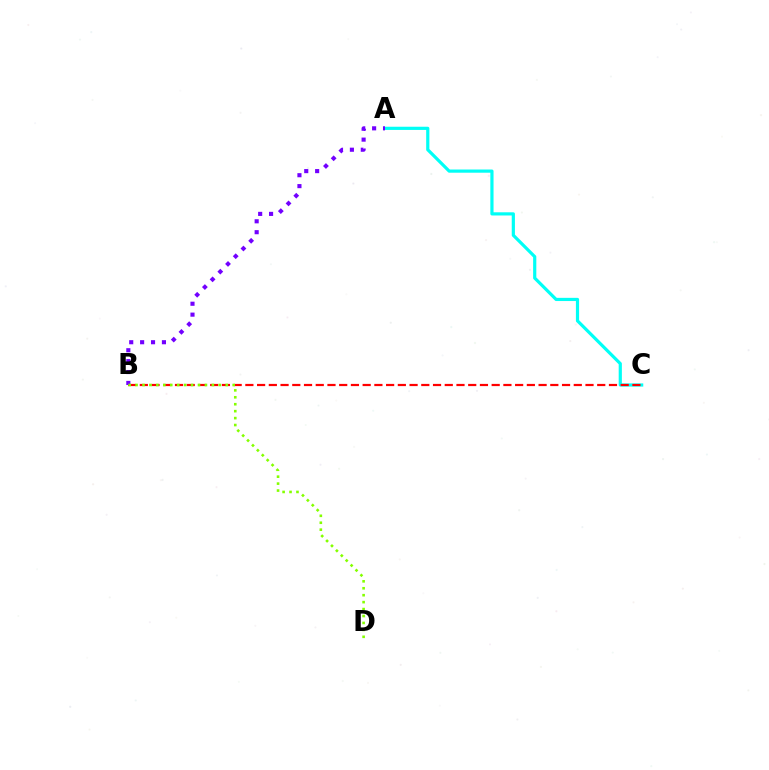{('A', 'C'): [{'color': '#00fff6', 'line_style': 'solid', 'thickness': 2.3}], ('B', 'C'): [{'color': '#ff0000', 'line_style': 'dashed', 'thickness': 1.59}], ('A', 'B'): [{'color': '#7200ff', 'line_style': 'dotted', 'thickness': 2.96}], ('B', 'D'): [{'color': '#84ff00', 'line_style': 'dotted', 'thickness': 1.88}]}